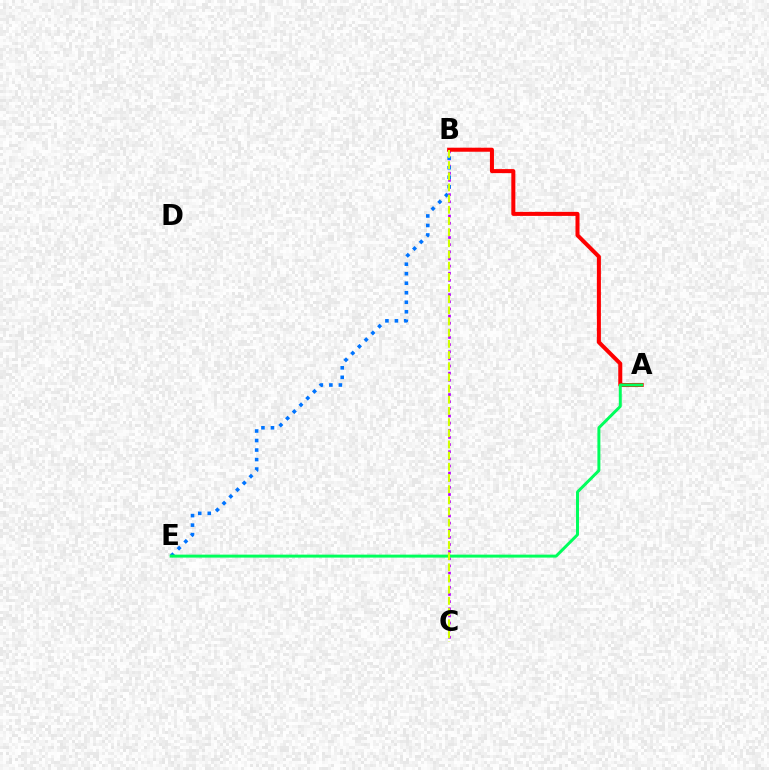{('B', 'C'): [{'color': '#b900ff', 'line_style': 'dotted', 'thickness': 1.94}, {'color': '#d1ff00', 'line_style': 'dashed', 'thickness': 1.52}], ('B', 'E'): [{'color': '#0074ff', 'line_style': 'dotted', 'thickness': 2.59}], ('A', 'B'): [{'color': '#ff0000', 'line_style': 'solid', 'thickness': 2.9}], ('A', 'E'): [{'color': '#00ff5c', 'line_style': 'solid', 'thickness': 2.13}]}